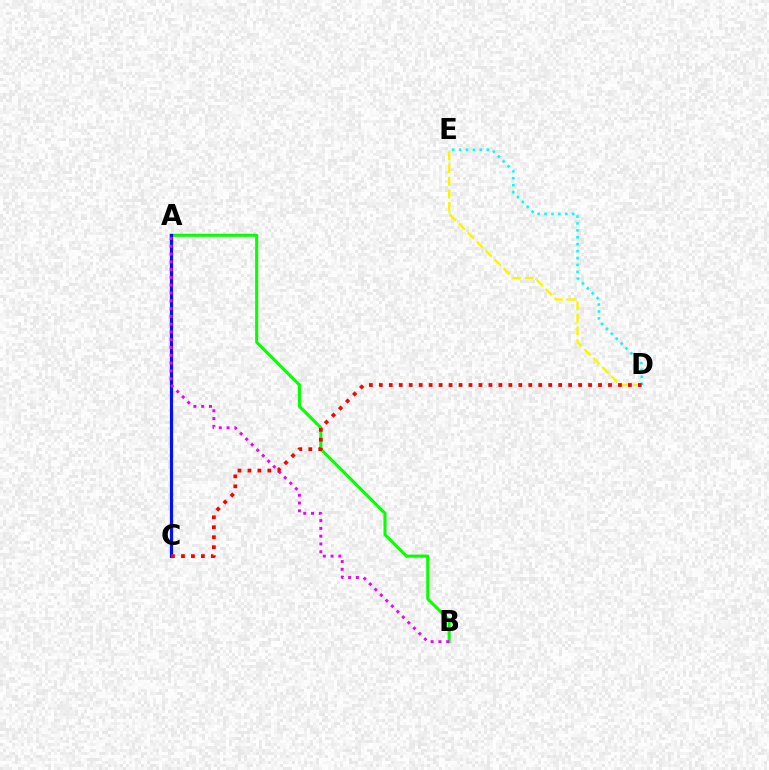{('D', 'E'): [{'color': '#fcf500', 'line_style': 'dashed', 'thickness': 1.72}, {'color': '#00fff6', 'line_style': 'dotted', 'thickness': 1.88}], ('A', 'B'): [{'color': '#08ff00', 'line_style': 'solid', 'thickness': 2.2}, {'color': '#ee00ff', 'line_style': 'dotted', 'thickness': 2.12}], ('A', 'C'): [{'color': '#0010ff', 'line_style': 'solid', 'thickness': 2.31}], ('C', 'D'): [{'color': '#ff0000', 'line_style': 'dotted', 'thickness': 2.71}]}